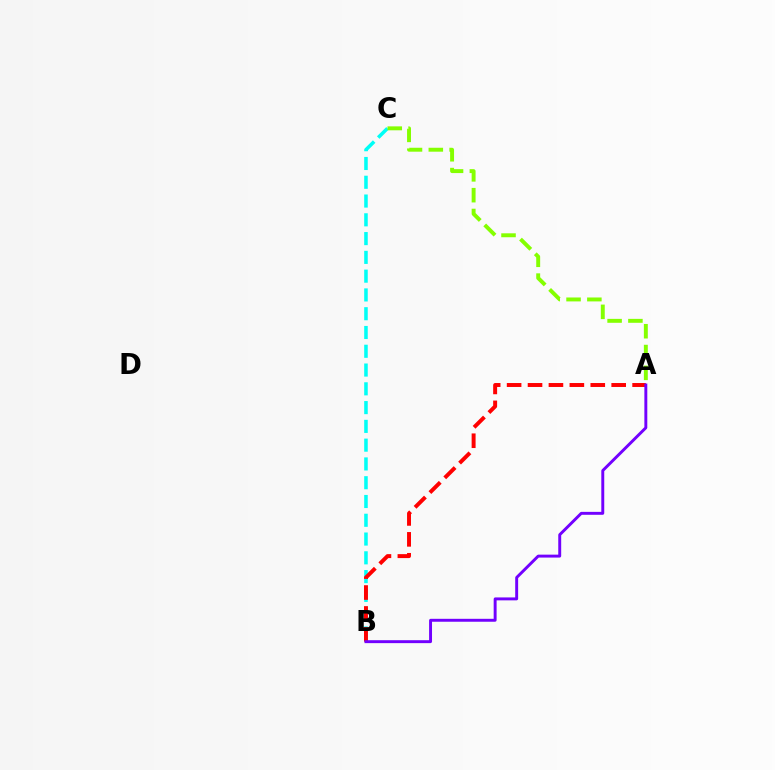{('B', 'C'): [{'color': '#00fff6', 'line_style': 'dashed', 'thickness': 2.55}], ('A', 'B'): [{'color': '#ff0000', 'line_style': 'dashed', 'thickness': 2.84}, {'color': '#7200ff', 'line_style': 'solid', 'thickness': 2.11}], ('A', 'C'): [{'color': '#84ff00', 'line_style': 'dashed', 'thickness': 2.83}]}